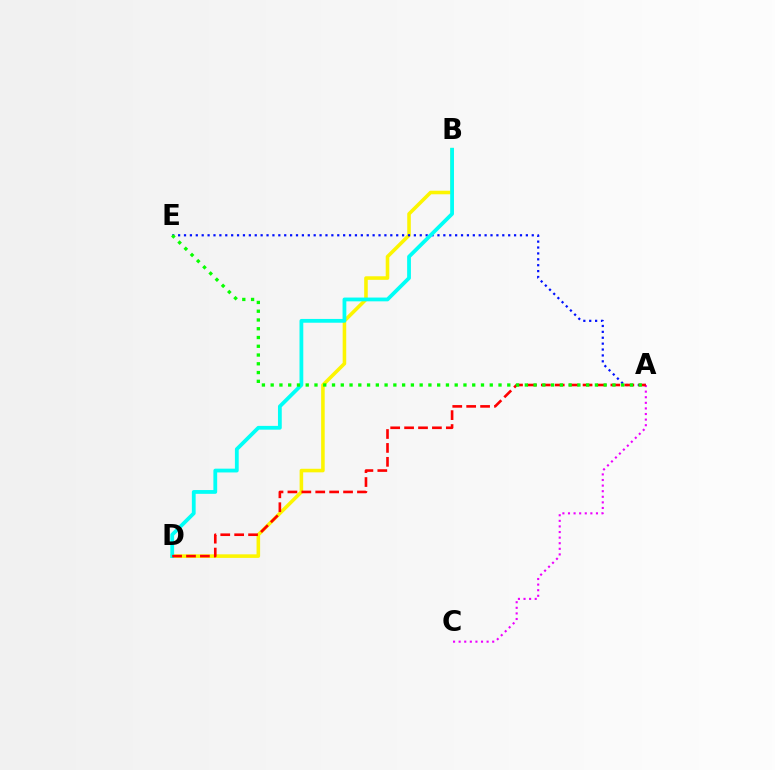{('B', 'D'): [{'color': '#fcf500', 'line_style': 'solid', 'thickness': 2.57}, {'color': '#00fff6', 'line_style': 'solid', 'thickness': 2.72}], ('A', 'E'): [{'color': '#0010ff', 'line_style': 'dotted', 'thickness': 1.6}, {'color': '#08ff00', 'line_style': 'dotted', 'thickness': 2.38}], ('A', 'C'): [{'color': '#ee00ff', 'line_style': 'dotted', 'thickness': 1.52}], ('A', 'D'): [{'color': '#ff0000', 'line_style': 'dashed', 'thickness': 1.89}]}